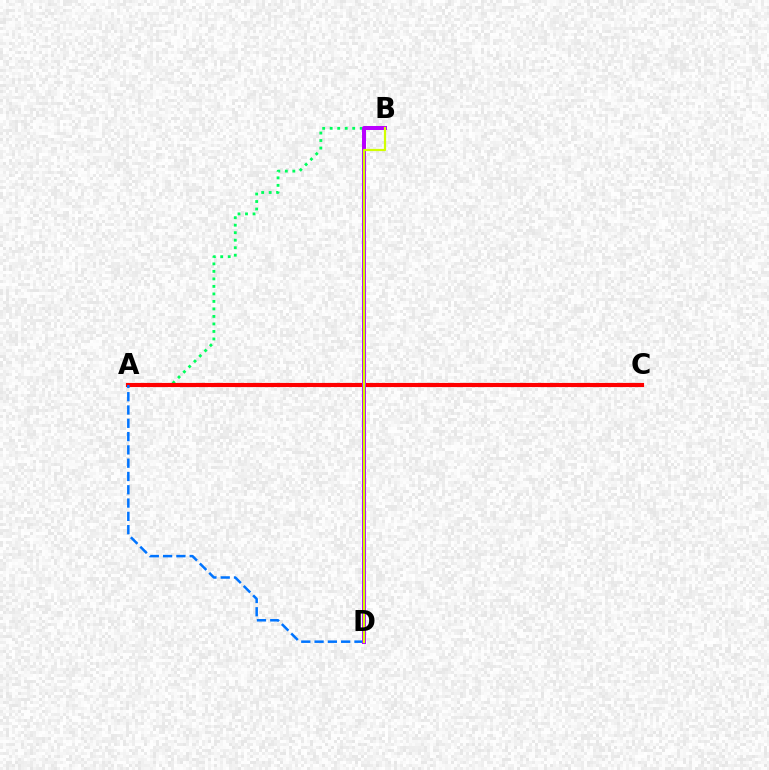{('A', 'B'): [{'color': '#00ff5c', 'line_style': 'dotted', 'thickness': 2.04}], ('A', 'C'): [{'color': '#ff0000', 'line_style': 'solid', 'thickness': 2.98}], ('A', 'D'): [{'color': '#0074ff', 'line_style': 'dashed', 'thickness': 1.81}], ('B', 'D'): [{'color': '#b900ff', 'line_style': 'solid', 'thickness': 2.87}, {'color': '#d1ff00', 'line_style': 'solid', 'thickness': 1.59}]}